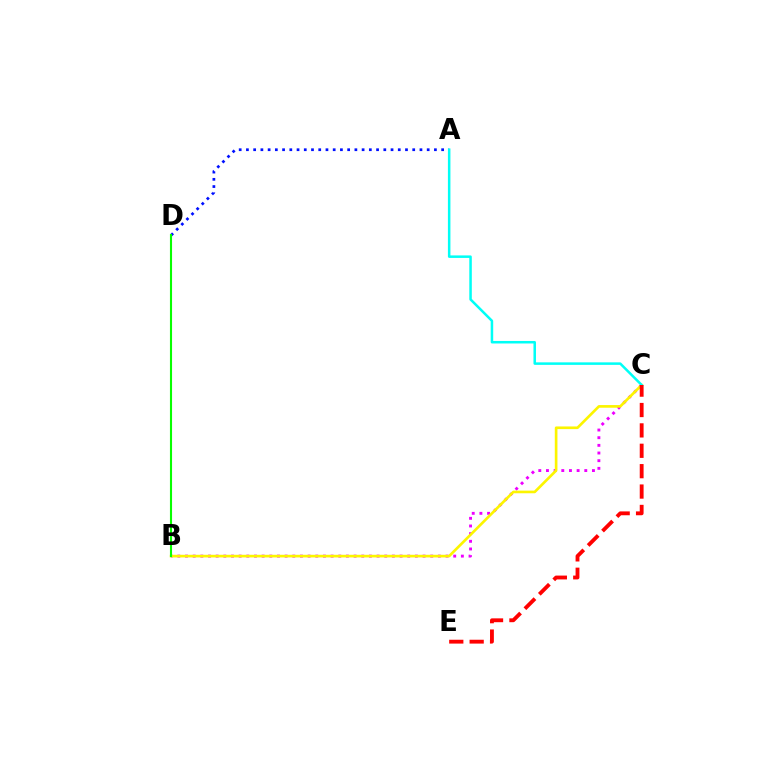{('B', 'C'): [{'color': '#ee00ff', 'line_style': 'dotted', 'thickness': 2.08}, {'color': '#fcf500', 'line_style': 'solid', 'thickness': 1.91}], ('A', 'D'): [{'color': '#0010ff', 'line_style': 'dotted', 'thickness': 1.96}], ('A', 'C'): [{'color': '#00fff6', 'line_style': 'solid', 'thickness': 1.81}], ('C', 'E'): [{'color': '#ff0000', 'line_style': 'dashed', 'thickness': 2.77}], ('B', 'D'): [{'color': '#08ff00', 'line_style': 'solid', 'thickness': 1.52}]}